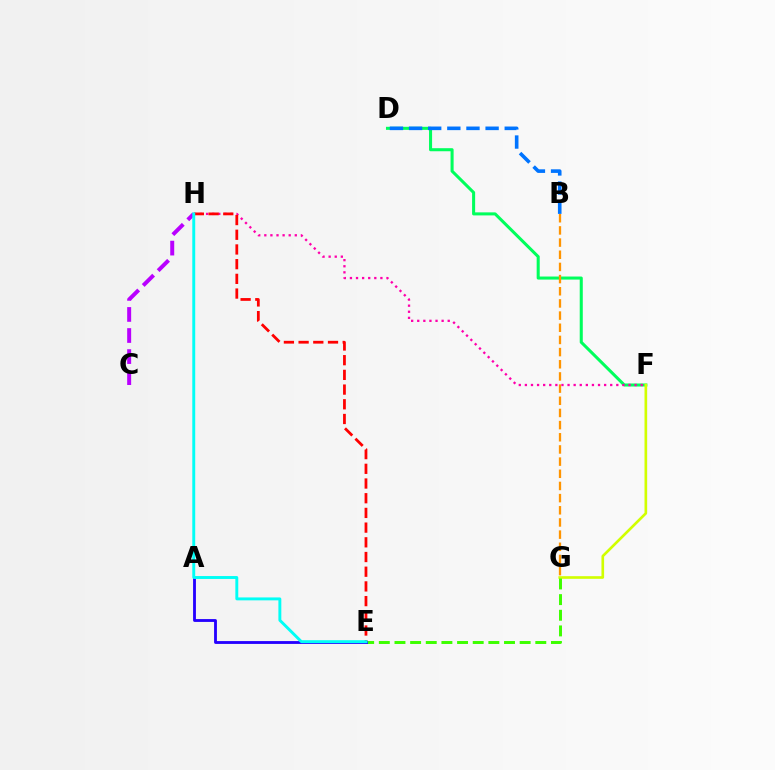{('C', 'H'): [{'color': '#b900ff', 'line_style': 'dashed', 'thickness': 2.86}], ('D', 'F'): [{'color': '#00ff5c', 'line_style': 'solid', 'thickness': 2.2}], ('F', 'G'): [{'color': '#d1ff00', 'line_style': 'solid', 'thickness': 1.91}], ('F', 'H'): [{'color': '#ff00ac', 'line_style': 'dotted', 'thickness': 1.66}], ('E', 'G'): [{'color': '#3dff00', 'line_style': 'dashed', 'thickness': 2.13}], ('B', 'D'): [{'color': '#0074ff', 'line_style': 'dashed', 'thickness': 2.6}], ('A', 'E'): [{'color': '#2500ff', 'line_style': 'solid', 'thickness': 2.04}], ('E', 'H'): [{'color': '#ff0000', 'line_style': 'dashed', 'thickness': 2.0}, {'color': '#00fff6', 'line_style': 'solid', 'thickness': 2.1}], ('B', 'G'): [{'color': '#ff9400', 'line_style': 'dashed', 'thickness': 1.65}]}